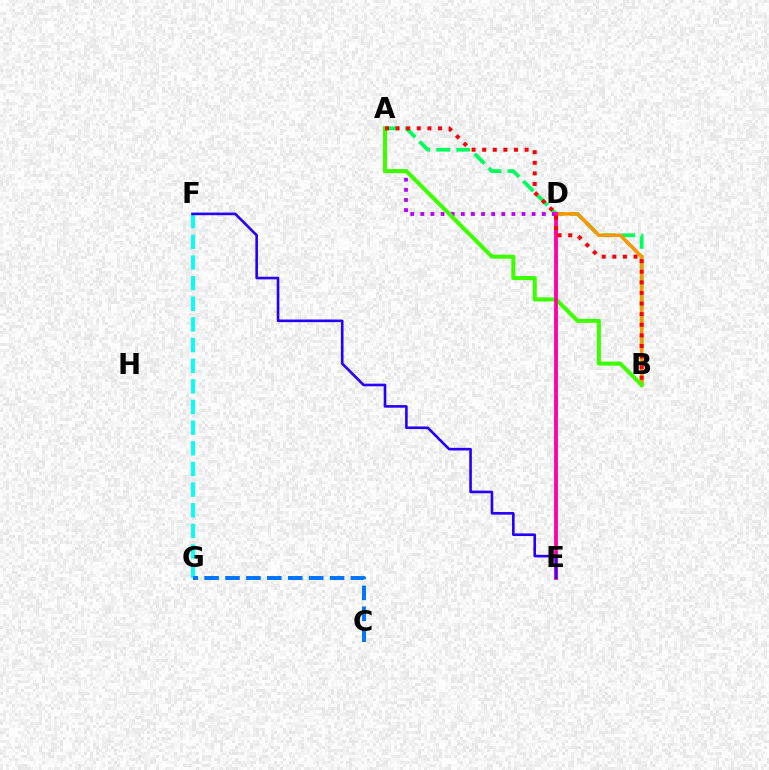{('A', 'B'): [{'color': '#00ff5c', 'line_style': 'dashed', 'thickness': 2.72}, {'color': '#3dff00', 'line_style': 'solid', 'thickness': 2.89}, {'color': '#ff0000', 'line_style': 'dotted', 'thickness': 2.88}], ('B', 'D'): [{'color': '#ff9400', 'line_style': 'solid', 'thickness': 2.51}], ('A', 'D'): [{'color': '#b900ff', 'line_style': 'dotted', 'thickness': 2.75}], ('D', 'E'): [{'color': '#d1ff00', 'line_style': 'solid', 'thickness': 1.98}, {'color': '#ff00ac', 'line_style': 'solid', 'thickness': 2.74}], ('F', 'G'): [{'color': '#00fff6', 'line_style': 'dashed', 'thickness': 2.8}], ('C', 'G'): [{'color': '#0074ff', 'line_style': 'dashed', 'thickness': 2.84}], ('E', 'F'): [{'color': '#2500ff', 'line_style': 'solid', 'thickness': 1.88}]}